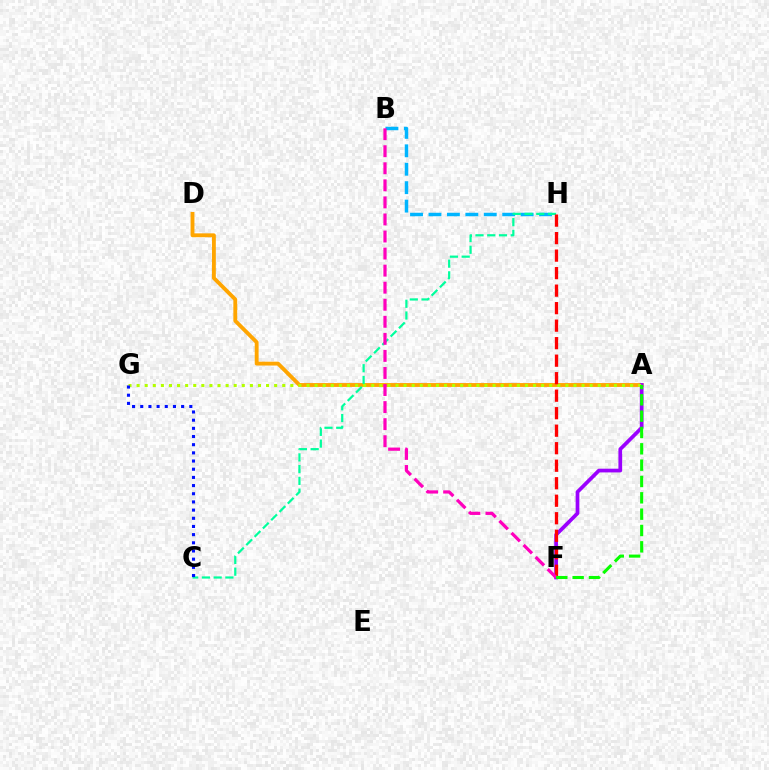{('B', 'H'): [{'color': '#00b5ff', 'line_style': 'dashed', 'thickness': 2.5}], ('A', 'D'): [{'color': '#ffa500', 'line_style': 'solid', 'thickness': 2.78}], ('A', 'F'): [{'color': '#9b00ff', 'line_style': 'solid', 'thickness': 2.68}, {'color': '#08ff00', 'line_style': 'dashed', 'thickness': 2.22}], ('C', 'H'): [{'color': '#00ff9d', 'line_style': 'dashed', 'thickness': 1.59}], ('A', 'G'): [{'color': '#b3ff00', 'line_style': 'dotted', 'thickness': 2.2}], ('F', 'H'): [{'color': '#ff0000', 'line_style': 'dashed', 'thickness': 2.38}], ('B', 'F'): [{'color': '#ff00bd', 'line_style': 'dashed', 'thickness': 2.32}], ('C', 'G'): [{'color': '#0010ff', 'line_style': 'dotted', 'thickness': 2.22}]}